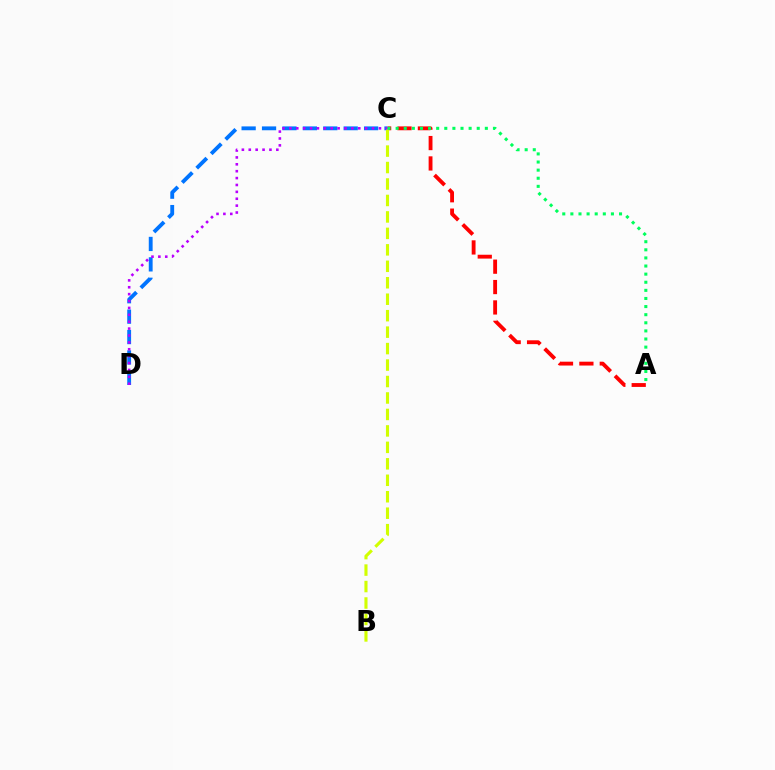{('A', 'C'): [{'color': '#ff0000', 'line_style': 'dashed', 'thickness': 2.77}, {'color': '#00ff5c', 'line_style': 'dotted', 'thickness': 2.2}], ('C', 'D'): [{'color': '#0074ff', 'line_style': 'dashed', 'thickness': 2.77}, {'color': '#b900ff', 'line_style': 'dotted', 'thickness': 1.87}], ('B', 'C'): [{'color': '#d1ff00', 'line_style': 'dashed', 'thickness': 2.24}]}